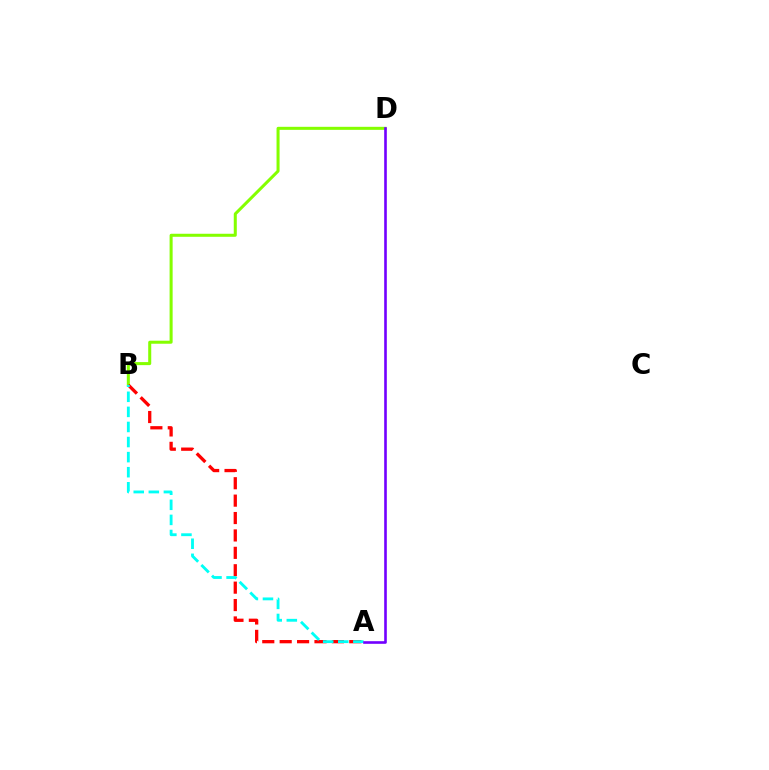{('B', 'D'): [{'color': '#84ff00', 'line_style': 'solid', 'thickness': 2.18}], ('A', 'B'): [{'color': '#ff0000', 'line_style': 'dashed', 'thickness': 2.36}, {'color': '#00fff6', 'line_style': 'dashed', 'thickness': 2.05}], ('A', 'D'): [{'color': '#7200ff', 'line_style': 'solid', 'thickness': 1.89}]}